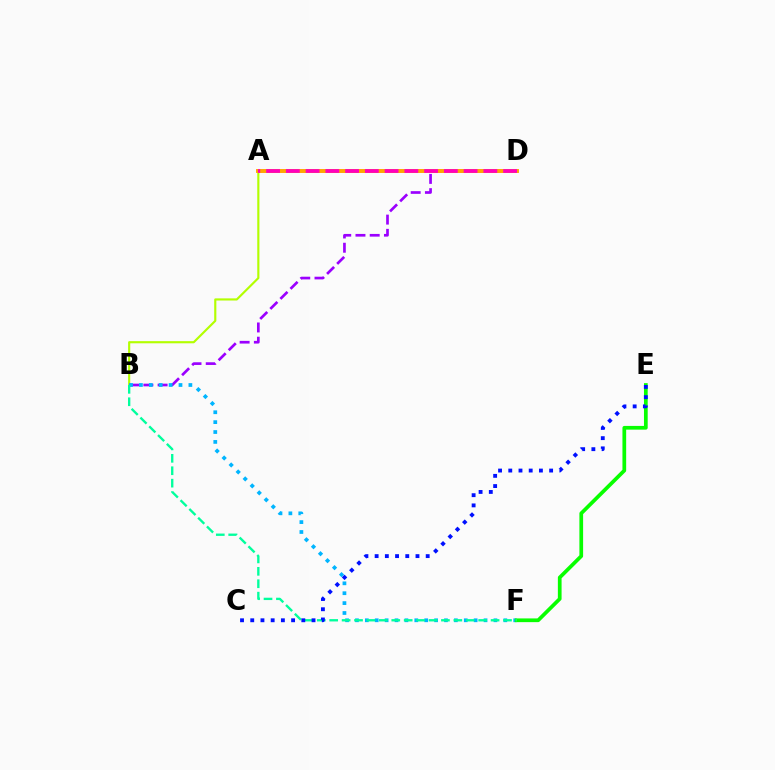{('A', 'D'): [{'color': '#ff0000', 'line_style': 'solid', 'thickness': 1.76}, {'color': '#ffa500', 'line_style': 'solid', 'thickness': 2.8}, {'color': '#ff00bd', 'line_style': 'dashed', 'thickness': 2.68}], ('A', 'B'): [{'color': '#b3ff00', 'line_style': 'solid', 'thickness': 1.55}], ('B', 'D'): [{'color': '#9b00ff', 'line_style': 'dashed', 'thickness': 1.93}], ('B', 'F'): [{'color': '#00b5ff', 'line_style': 'dotted', 'thickness': 2.69}, {'color': '#00ff9d', 'line_style': 'dashed', 'thickness': 1.69}], ('E', 'F'): [{'color': '#08ff00', 'line_style': 'solid', 'thickness': 2.68}], ('C', 'E'): [{'color': '#0010ff', 'line_style': 'dotted', 'thickness': 2.77}]}